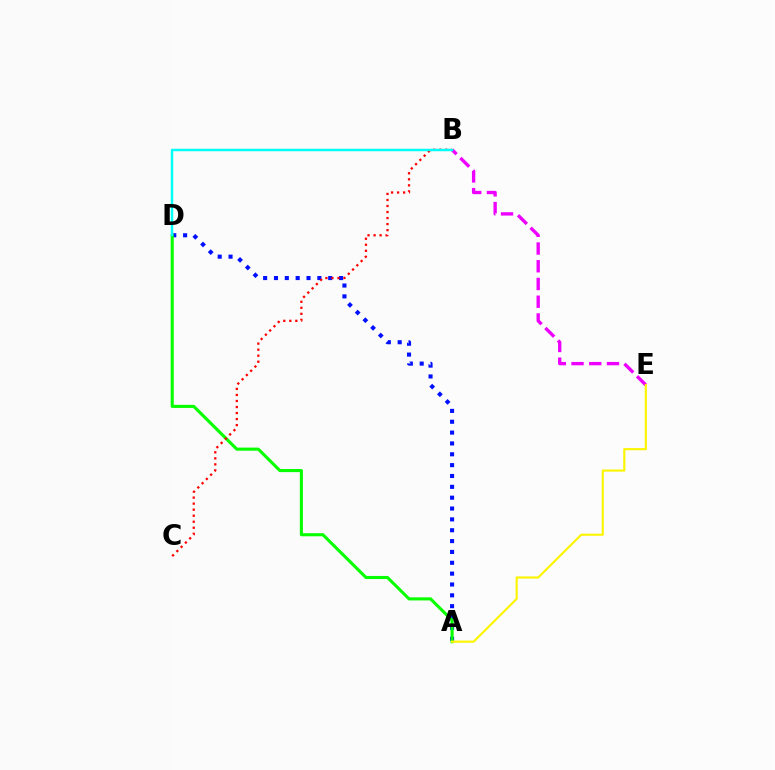{('A', 'D'): [{'color': '#0010ff', 'line_style': 'dotted', 'thickness': 2.95}, {'color': '#08ff00', 'line_style': 'solid', 'thickness': 2.23}], ('B', 'E'): [{'color': '#ee00ff', 'line_style': 'dashed', 'thickness': 2.41}], ('A', 'E'): [{'color': '#fcf500', 'line_style': 'solid', 'thickness': 1.55}], ('B', 'C'): [{'color': '#ff0000', 'line_style': 'dotted', 'thickness': 1.64}], ('B', 'D'): [{'color': '#00fff6', 'line_style': 'solid', 'thickness': 1.78}]}